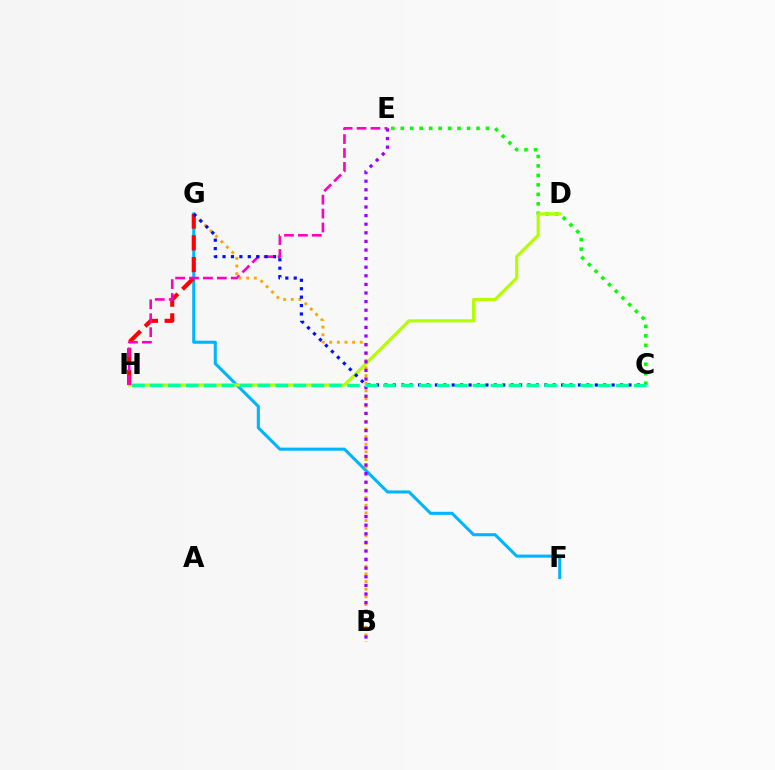{('F', 'G'): [{'color': '#00b5ff', 'line_style': 'solid', 'thickness': 2.21}], ('C', 'E'): [{'color': '#08ff00', 'line_style': 'dotted', 'thickness': 2.57}], ('D', 'H'): [{'color': '#b3ff00', 'line_style': 'solid', 'thickness': 2.28}], ('G', 'H'): [{'color': '#ff0000', 'line_style': 'dashed', 'thickness': 2.96}], ('E', 'H'): [{'color': '#ff00bd', 'line_style': 'dashed', 'thickness': 1.89}], ('B', 'G'): [{'color': '#ffa500', 'line_style': 'dotted', 'thickness': 2.07}], ('B', 'E'): [{'color': '#9b00ff', 'line_style': 'dotted', 'thickness': 2.34}], ('C', 'G'): [{'color': '#0010ff', 'line_style': 'dotted', 'thickness': 2.29}], ('C', 'H'): [{'color': '#00ff9d', 'line_style': 'dashed', 'thickness': 2.43}]}